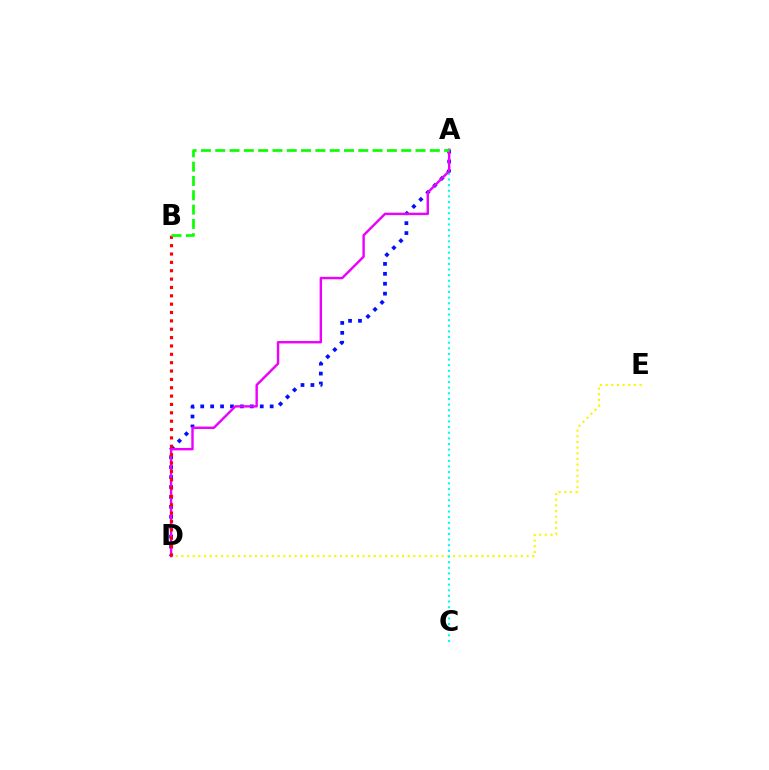{('A', 'D'): [{'color': '#0010ff', 'line_style': 'dotted', 'thickness': 2.7}, {'color': '#ee00ff', 'line_style': 'solid', 'thickness': 1.74}], ('D', 'E'): [{'color': '#fcf500', 'line_style': 'dotted', 'thickness': 1.54}], ('A', 'C'): [{'color': '#00fff6', 'line_style': 'dotted', 'thickness': 1.53}], ('B', 'D'): [{'color': '#ff0000', 'line_style': 'dotted', 'thickness': 2.27}], ('A', 'B'): [{'color': '#08ff00', 'line_style': 'dashed', 'thickness': 1.94}]}